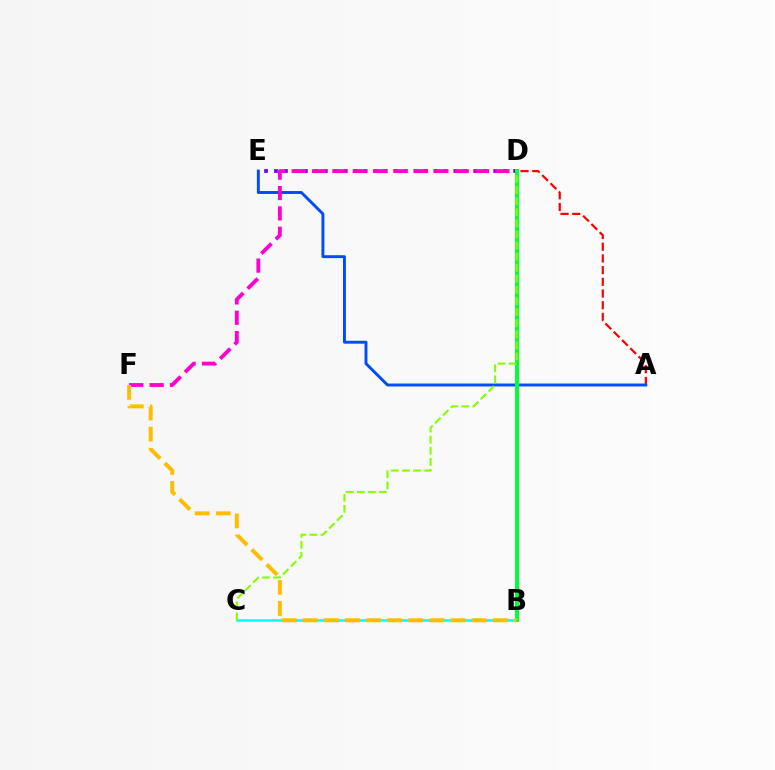{('D', 'E'): [{'color': '#7200ff', 'line_style': 'dotted', 'thickness': 2.71}], ('A', 'D'): [{'color': '#ff0000', 'line_style': 'dashed', 'thickness': 1.59}], ('A', 'E'): [{'color': '#004bff', 'line_style': 'solid', 'thickness': 2.1}], ('D', 'F'): [{'color': '#ff00cf', 'line_style': 'dashed', 'thickness': 2.77}], ('B', 'C'): [{'color': '#00fff6', 'line_style': 'solid', 'thickness': 1.82}], ('B', 'D'): [{'color': '#00ff39', 'line_style': 'solid', 'thickness': 2.85}], ('C', 'D'): [{'color': '#84ff00', 'line_style': 'dashed', 'thickness': 1.51}], ('B', 'F'): [{'color': '#ffbd00', 'line_style': 'dashed', 'thickness': 2.87}]}